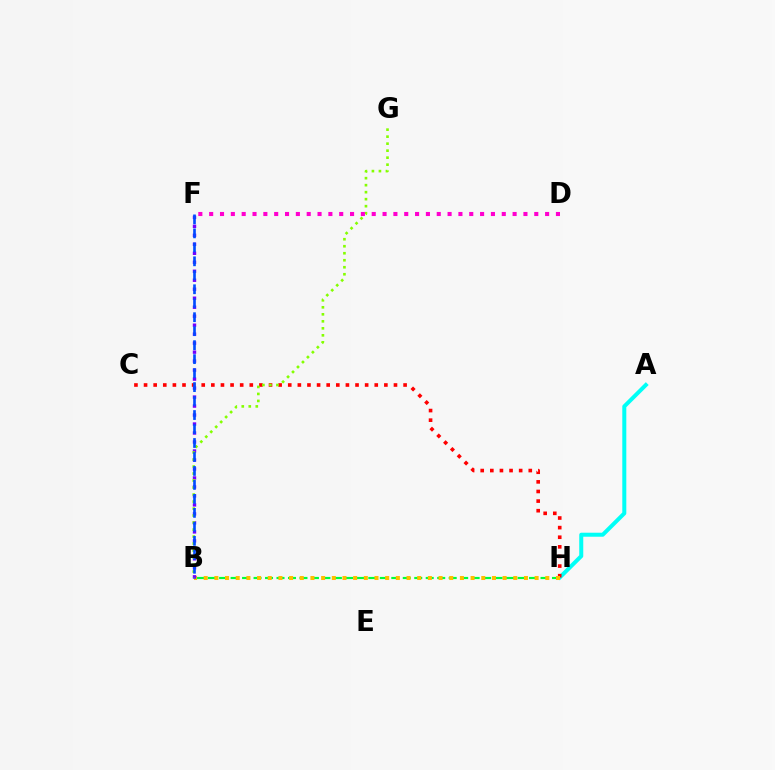{('B', 'H'): [{'color': '#00ff39', 'line_style': 'dashed', 'thickness': 1.56}, {'color': '#ffbd00', 'line_style': 'dotted', 'thickness': 2.9}], ('A', 'H'): [{'color': '#00fff6', 'line_style': 'solid', 'thickness': 2.89}], ('C', 'H'): [{'color': '#ff0000', 'line_style': 'dotted', 'thickness': 2.61}], ('B', 'F'): [{'color': '#7200ff', 'line_style': 'dotted', 'thickness': 2.44}, {'color': '#004bff', 'line_style': 'dashed', 'thickness': 1.9}], ('B', 'G'): [{'color': '#84ff00', 'line_style': 'dotted', 'thickness': 1.9}], ('D', 'F'): [{'color': '#ff00cf', 'line_style': 'dotted', 'thickness': 2.94}]}